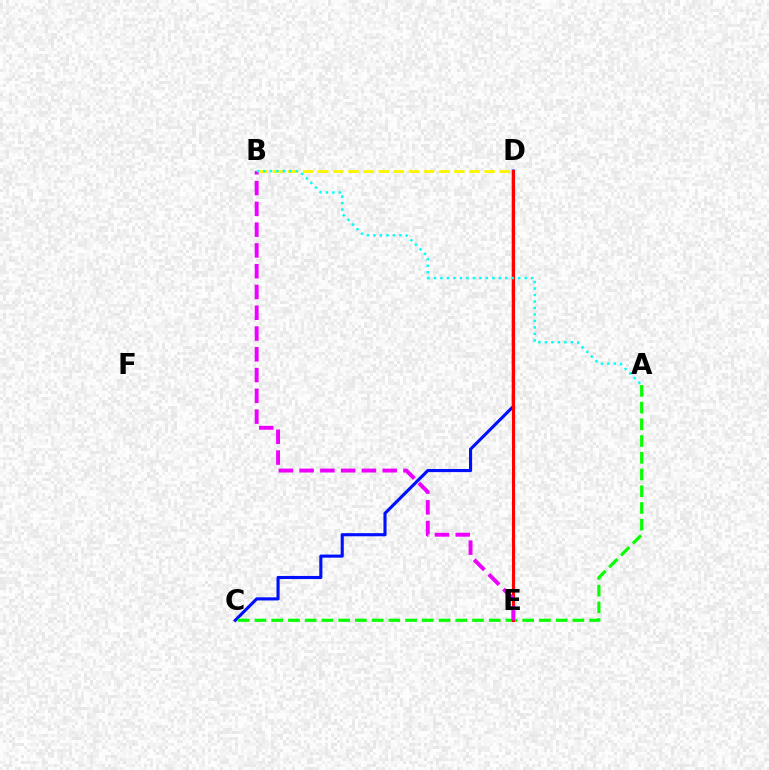{('B', 'D'): [{'color': '#fcf500', 'line_style': 'dashed', 'thickness': 2.05}], ('C', 'D'): [{'color': '#0010ff', 'line_style': 'solid', 'thickness': 2.24}], ('A', 'C'): [{'color': '#08ff00', 'line_style': 'dashed', 'thickness': 2.27}], ('D', 'E'): [{'color': '#ff0000', 'line_style': 'solid', 'thickness': 2.22}], ('B', 'E'): [{'color': '#ee00ff', 'line_style': 'dashed', 'thickness': 2.82}], ('A', 'B'): [{'color': '#00fff6', 'line_style': 'dotted', 'thickness': 1.76}]}